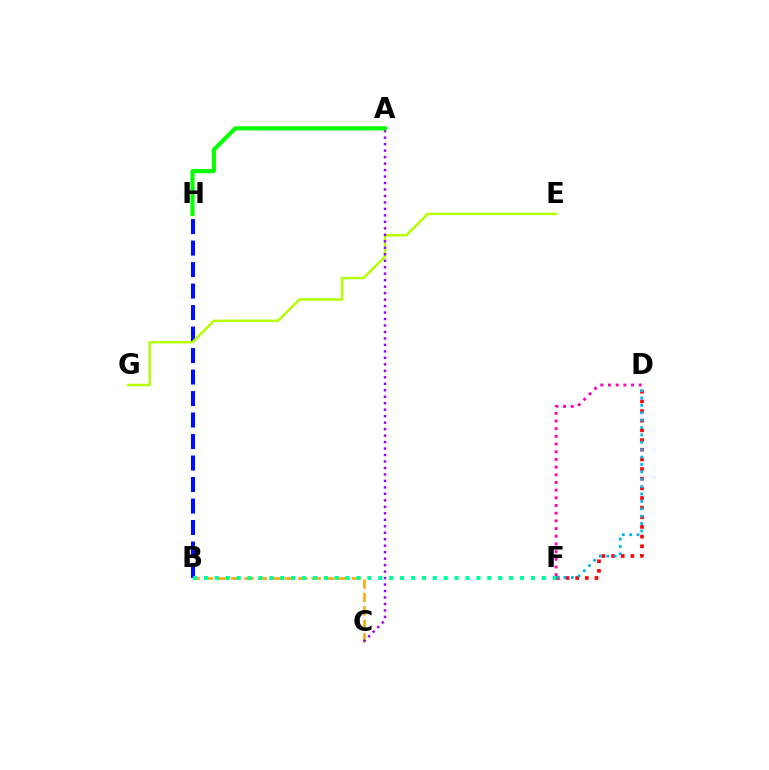{('D', 'F'): [{'color': '#ff0000', 'line_style': 'dotted', 'thickness': 2.62}, {'color': '#ff00bd', 'line_style': 'dotted', 'thickness': 2.09}, {'color': '#00b5ff', 'line_style': 'dotted', 'thickness': 2.01}], ('B', 'C'): [{'color': '#ffa500', 'line_style': 'dashed', 'thickness': 1.83}], ('B', 'H'): [{'color': '#0010ff', 'line_style': 'dashed', 'thickness': 2.92}], ('B', 'F'): [{'color': '#00ff9d', 'line_style': 'dotted', 'thickness': 2.96}], ('E', 'G'): [{'color': '#b3ff00', 'line_style': 'solid', 'thickness': 1.76}], ('A', 'C'): [{'color': '#9b00ff', 'line_style': 'dotted', 'thickness': 1.76}], ('A', 'H'): [{'color': '#08ff00', 'line_style': 'solid', 'thickness': 2.97}]}